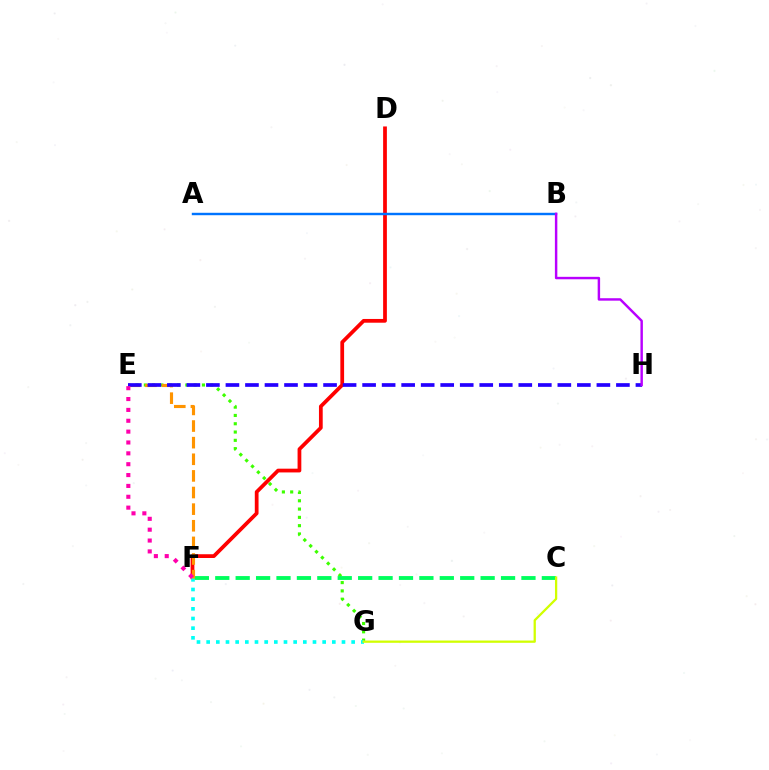{('E', 'G'): [{'color': '#3dff00', 'line_style': 'dotted', 'thickness': 2.25}], ('D', 'F'): [{'color': '#ff0000', 'line_style': 'solid', 'thickness': 2.7}], ('F', 'G'): [{'color': '#00fff6', 'line_style': 'dotted', 'thickness': 2.63}], ('C', 'F'): [{'color': '#00ff5c', 'line_style': 'dashed', 'thickness': 2.77}], ('E', 'F'): [{'color': '#ff9400', 'line_style': 'dashed', 'thickness': 2.26}, {'color': '#ff00ac', 'line_style': 'dotted', 'thickness': 2.95}], ('A', 'B'): [{'color': '#0074ff', 'line_style': 'solid', 'thickness': 1.74}], ('E', 'H'): [{'color': '#2500ff', 'line_style': 'dashed', 'thickness': 2.65}], ('C', 'G'): [{'color': '#d1ff00', 'line_style': 'solid', 'thickness': 1.64}], ('B', 'H'): [{'color': '#b900ff', 'line_style': 'solid', 'thickness': 1.76}]}